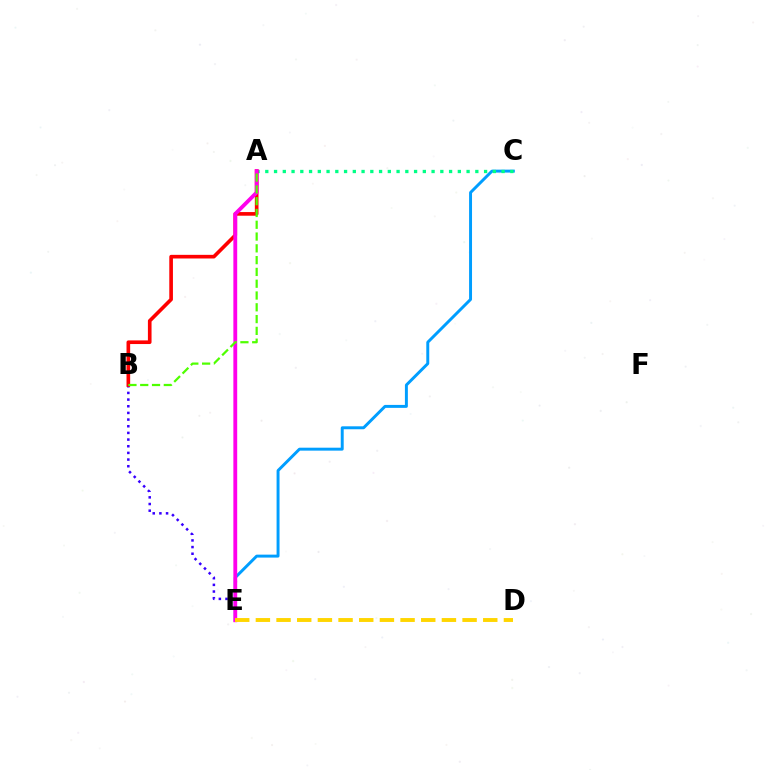{('C', 'E'): [{'color': '#009eff', 'line_style': 'solid', 'thickness': 2.12}], ('B', 'E'): [{'color': '#3700ff', 'line_style': 'dotted', 'thickness': 1.81}], ('A', 'C'): [{'color': '#00ff86', 'line_style': 'dotted', 'thickness': 2.38}], ('A', 'B'): [{'color': '#ff0000', 'line_style': 'solid', 'thickness': 2.62}, {'color': '#4fff00', 'line_style': 'dashed', 'thickness': 1.6}], ('A', 'E'): [{'color': '#ff00ed', 'line_style': 'solid', 'thickness': 2.76}], ('D', 'E'): [{'color': '#ffd500', 'line_style': 'dashed', 'thickness': 2.81}]}